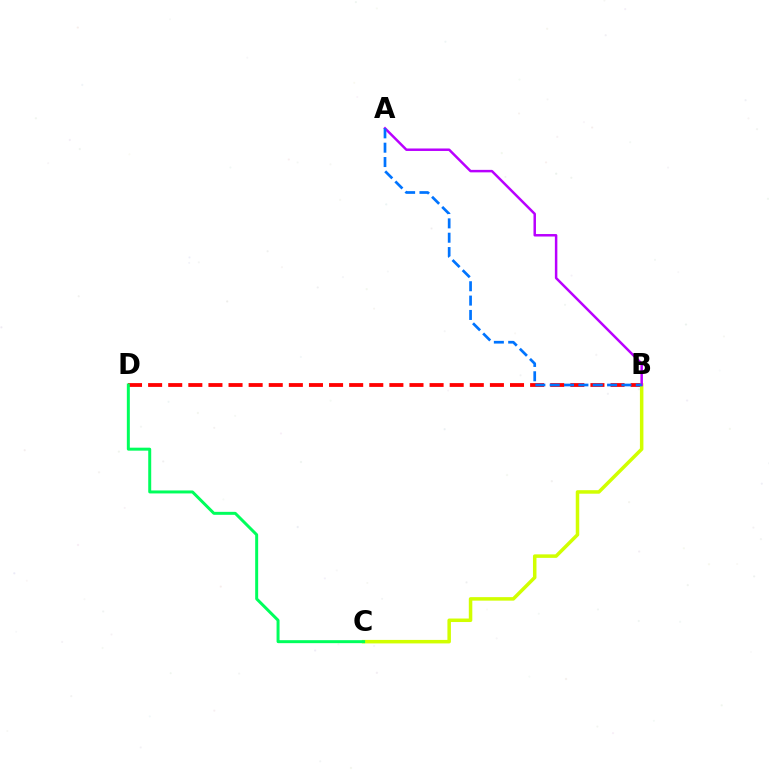{('B', 'D'): [{'color': '#ff0000', 'line_style': 'dashed', 'thickness': 2.73}], ('B', 'C'): [{'color': '#d1ff00', 'line_style': 'solid', 'thickness': 2.52}], ('A', 'B'): [{'color': '#b900ff', 'line_style': 'solid', 'thickness': 1.79}, {'color': '#0074ff', 'line_style': 'dashed', 'thickness': 1.95}], ('C', 'D'): [{'color': '#00ff5c', 'line_style': 'solid', 'thickness': 2.14}]}